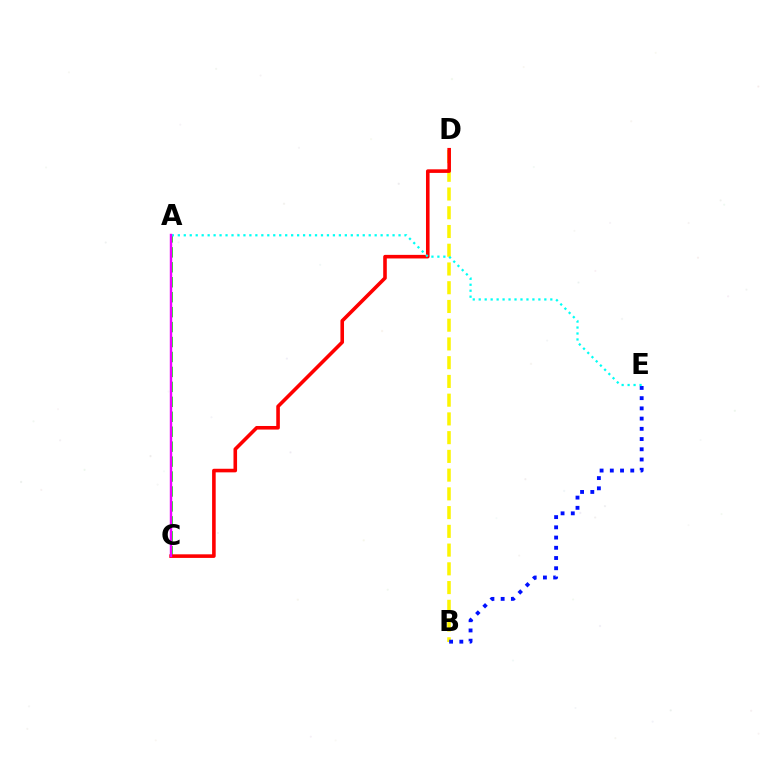{('B', 'D'): [{'color': '#fcf500', 'line_style': 'dashed', 'thickness': 2.55}], ('A', 'C'): [{'color': '#08ff00', 'line_style': 'dashed', 'thickness': 2.03}, {'color': '#ee00ff', 'line_style': 'solid', 'thickness': 1.75}], ('B', 'E'): [{'color': '#0010ff', 'line_style': 'dotted', 'thickness': 2.78}], ('C', 'D'): [{'color': '#ff0000', 'line_style': 'solid', 'thickness': 2.58}], ('A', 'E'): [{'color': '#00fff6', 'line_style': 'dotted', 'thickness': 1.62}]}